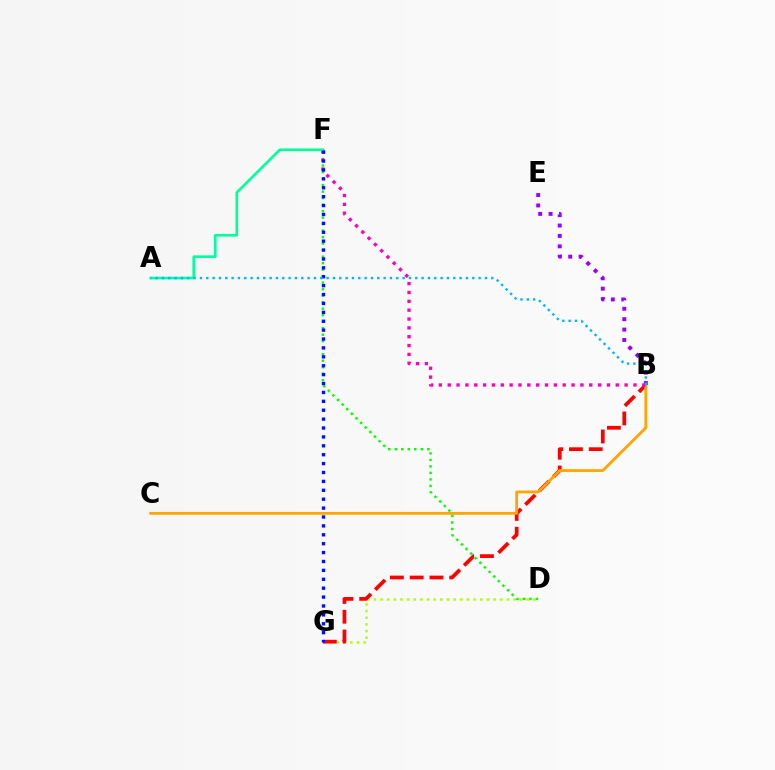{('D', 'G'): [{'color': '#b3ff00', 'line_style': 'dotted', 'thickness': 1.81}], ('B', 'G'): [{'color': '#ff0000', 'line_style': 'dashed', 'thickness': 2.69}], ('D', 'F'): [{'color': '#08ff00', 'line_style': 'dotted', 'thickness': 1.77}], ('B', 'C'): [{'color': '#ffa500', 'line_style': 'solid', 'thickness': 2.02}], ('B', 'F'): [{'color': '#ff00bd', 'line_style': 'dotted', 'thickness': 2.4}], ('B', 'E'): [{'color': '#9b00ff', 'line_style': 'dotted', 'thickness': 2.83}], ('A', 'F'): [{'color': '#00ff9d', 'line_style': 'solid', 'thickness': 1.9}], ('F', 'G'): [{'color': '#0010ff', 'line_style': 'dotted', 'thickness': 2.42}], ('A', 'B'): [{'color': '#00b5ff', 'line_style': 'dotted', 'thickness': 1.72}]}